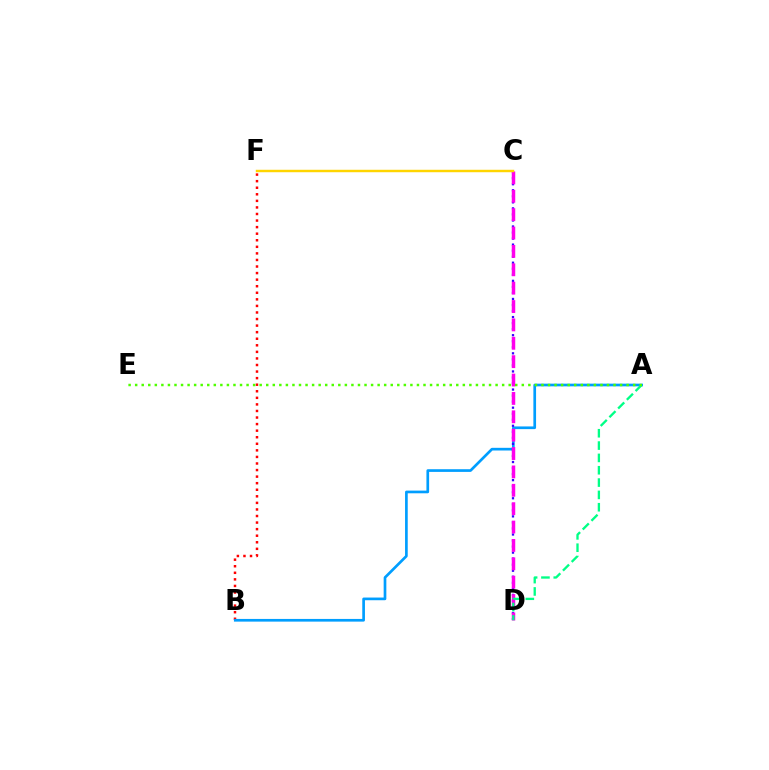{('B', 'F'): [{'color': '#ff0000', 'line_style': 'dotted', 'thickness': 1.78}], ('A', 'B'): [{'color': '#009eff', 'line_style': 'solid', 'thickness': 1.93}], ('C', 'D'): [{'color': '#3700ff', 'line_style': 'dotted', 'thickness': 1.64}, {'color': '#ff00ed', 'line_style': 'dashed', 'thickness': 2.5}], ('C', 'F'): [{'color': '#ffd500', 'line_style': 'solid', 'thickness': 1.76}], ('A', 'D'): [{'color': '#00ff86', 'line_style': 'dashed', 'thickness': 1.68}], ('A', 'E'): [{'color': '#4fff00', 'line_style': 'dotted', 'thickness': 1.78}]}